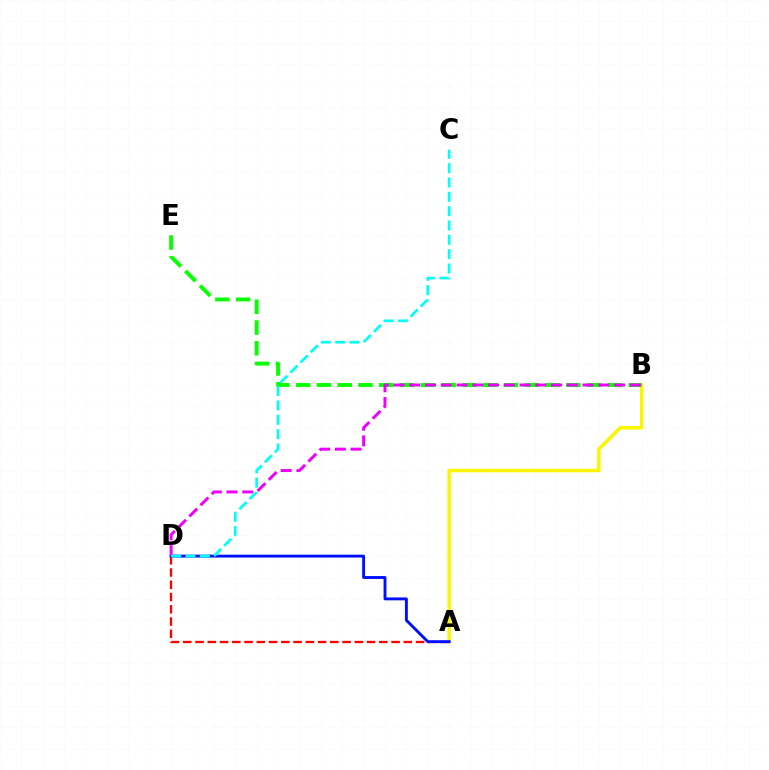{('A', 'B'): [{'color': '#fcf500', 'line_style': 'solid', 'thickness': 2.51}], ('A', 'D'): [{'color': '#ff0000', 'line_style': 'dashed', 'thickness': 1.66}, {'color': '#0010ff', 'line_style': 'solid', 'thickness': 2.08}], ('B', 'E'): [{'color': '#08ff00', 'line_style': 'dashed', 'thickness': 2.82}], ('B', 'D'): [{'color': '#ee00ff', 'line_style': 'dashed', 'thickness': 2.14}], ('C', 'D'): [{'color': '#00fff6', 'line_style': 'dashed', 'thickness': 1.95}]}